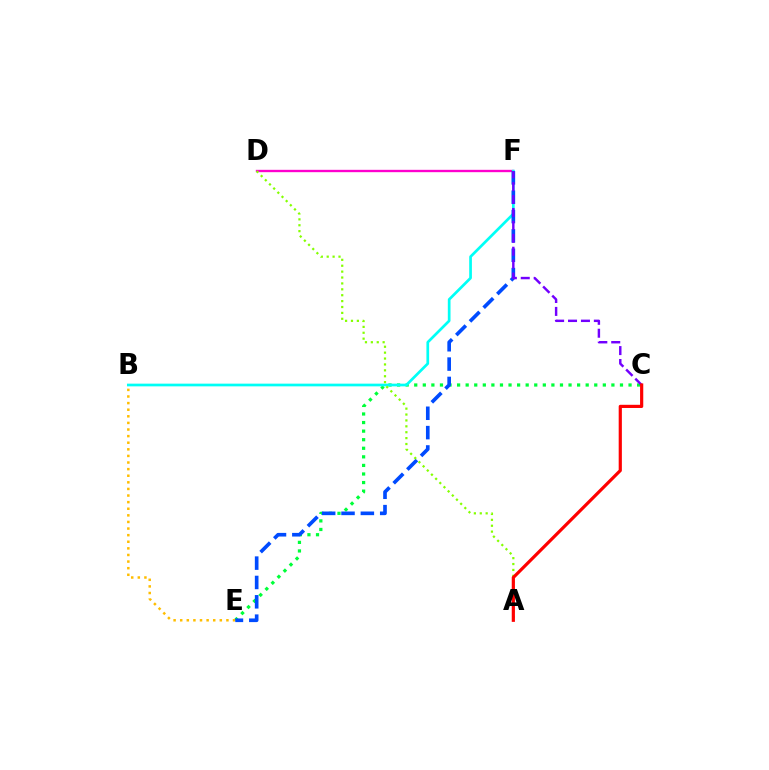{('D', 'F'): [{'color': '#ff00cf', 'line_style': 'solid', 'thickness': 1.7}], ('C', 'E'): [{'color': '#00ff39', 'line_style': 'dotted', 'thickness': 2.33}], ('B', 'E'): [{'color': '#ffbd00', 'line_style': 'dotted', 'thickness': 1.79}], ('B', 'F'): [{'color': '#00fff6', 'line_style': 'solid', 'thickness': 1.95}], ('E', 'F'): [{'color': '#004bff', 'line_style': 'dashed', 'thickness': 2.63}], ('C', 'F'): [{'color': '#7200ff', 'line_style': 'dashed', 'thickness': 1.76}], ('A', 'D'): [{'color': '#84ff00', 'line_style': 'dotted', 'thickness': 1.6}], ('A', 'C'): [{'color': '#ff0000', 'line_style': 'solid', 'thickness': 2.29}]}